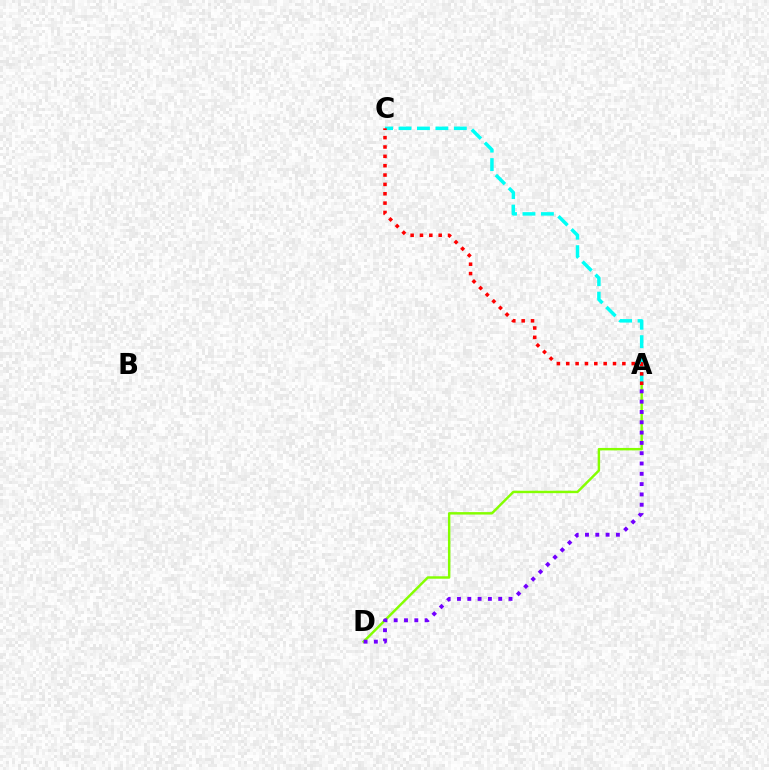{('A', 'C'): [{'color': '#00fff6', 'line_style': 'dashed', 'thickness': 2.51}, {'color': '#ff0000', 'line_style': 'dotted', 'thickness': 2.54}], ('A', 'D'): [{'color': '#84ff00', 'line_style': 'solid', 'thickness': 1.76}, {'color': '#7200ff', 'line_style': 'dotted', 'thickness': 2.8}]}